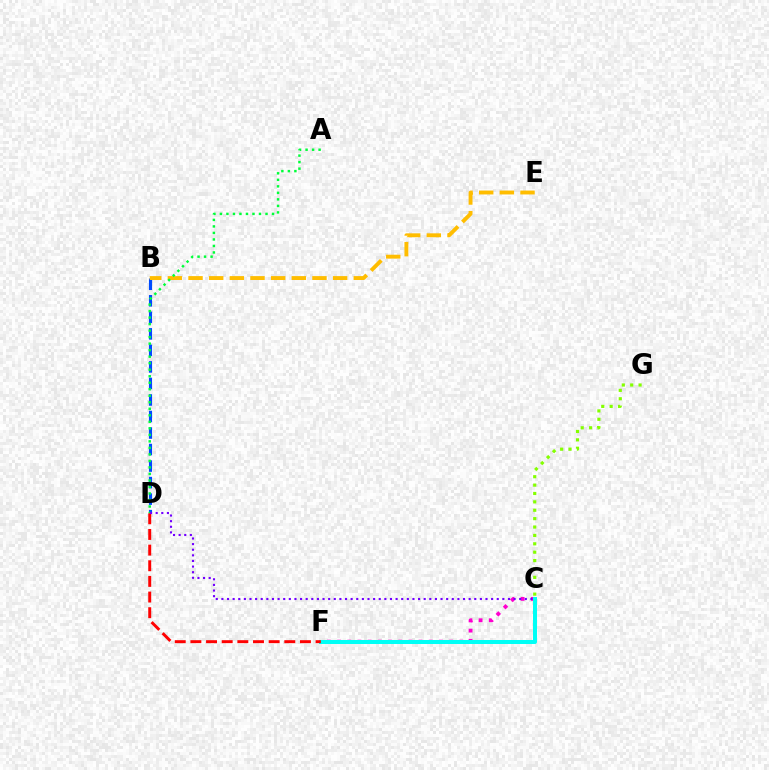{('B', 'D'): [{'color': '#004bff', 'line_style': 'dashed', 'thickness': 2.25}], ('C', 'F'): [{'color': '#ff00cf', 'line_style': 'dotted', 'thickness': 2.77}, {'color': '#00fff6', 'line_style': 'solid', 'thickness': 2.88}], ('B', 'E'): [{'color': '#ffbd00', 'line_style': 'dashed', 'thickness': 2.81}], ('A', 'D'): [{'color': '#00ff39', 'line_style': 'dotted', 'thickness': 1.77}], ('D', 'F'): [{'color': '#ff0000', 'line_style': 'dashed', 'thickness': 2.13}], ('C', 'D'): [{'color': '#7200ff', 'line_style': 'dotted', 'thickness': 1.53}], ('C', 'G'): [{'color': '#84ff00', 'line_style': 'dotted', 'thickness': 2.28}]}